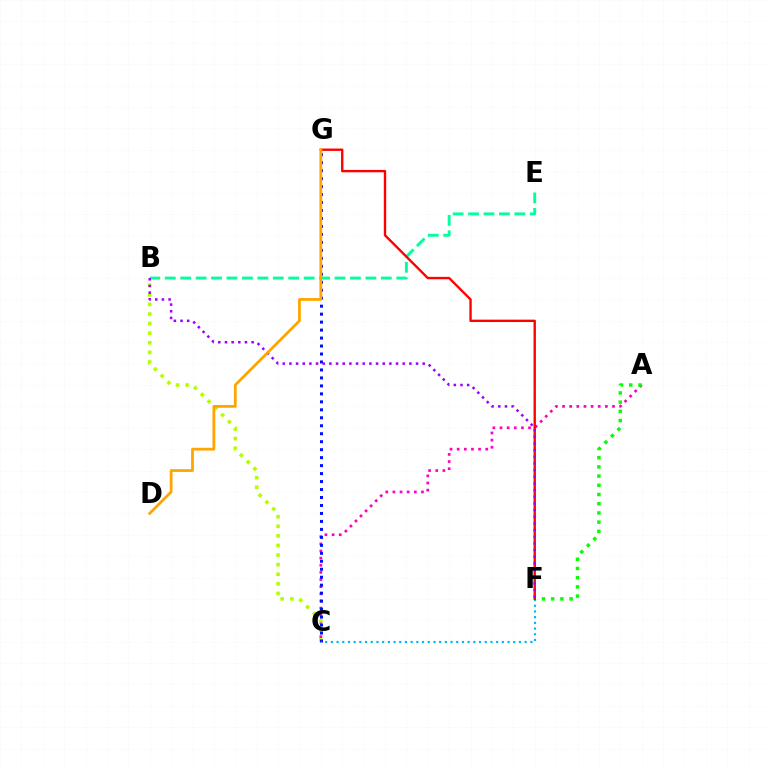{('A', 'C'): [{'color': '#ff00bd', 'line_style': 'dotted', 'thickness': 1.94}], ('B', 'C'): [{'color': '#b3ff00', 'line_style': 'dotted', 'thickness': 2.6}], ('C', 'G'): [{'color': '#0010ff', 'line_style': 'dotted', 'thickness': 2.17}], ('C', 'F'): [{'color': '#00b5ff', 'line_style': 'dotted', 'thickness': 1.55}], ('A', 'F'): [{'color': '#08ff00', 'line_style': 'dotted', 'thickness': 2.5}], ('B', 'E'): [{'color': '#00ff9d', 'line_style': 'dashed', 'thickness': 2.1}], ('F', 'G'): [{'color': '#ff0000', 'line_style': 'solid', 'thickness': 1.71}], ('B', 'F'): [{'color': '#9b00ff', 'line_style': 'dotted', 'thickness': 1.81}], ('D', 'G'): [{'color': '#ffa500', 'line_style': 'solid', 'thickness': 2.0}]}